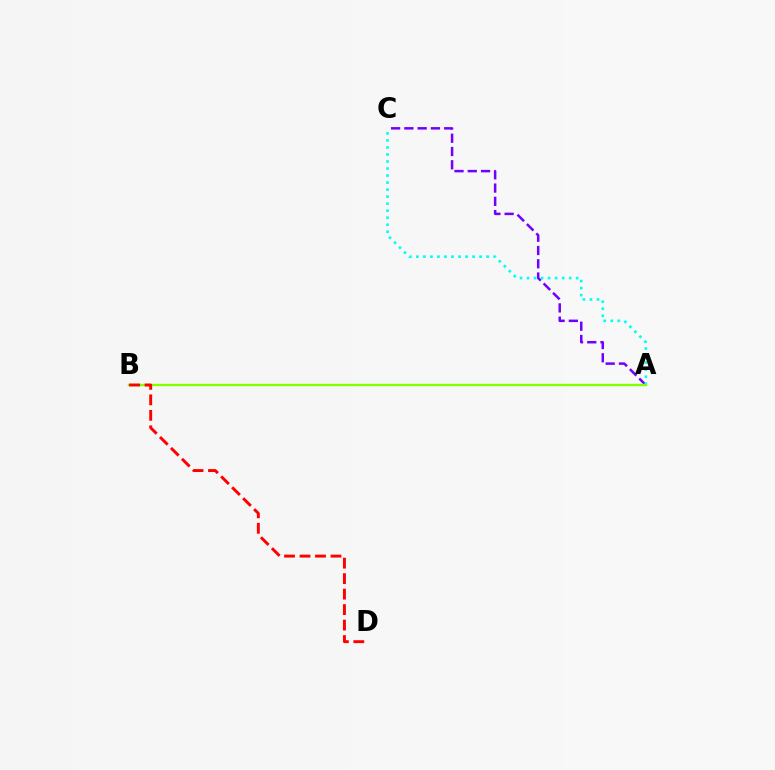{('A', 'C'): [{'color': '#7200ff', 'line_style': 'dashed', 'thickness': 1.8}, {'color': '#00fff6', 'line_style': 'dotted', 'thickness': 1.91}], ('A', 'B'): [{'color': '#84ff00', 'line_style': 'solid', 'thickness': 1.71}], ('B', 'D'): [{'color': '#ff0000', 'line_style': 'dashed', 'thickness': 2.1}]}